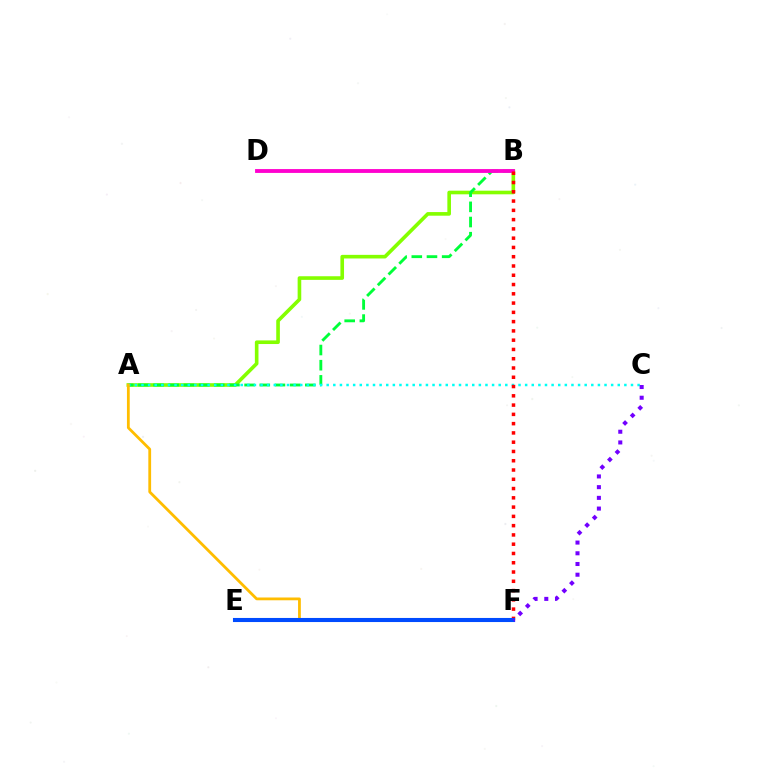{('A', 'B'): [{'color': '#84ff00', 'line_style': 'solid', 'thickness': 2.61}, {'color': '#00ff39', 'line_style': 'dashed', 'thickness': 2.06}], ('A', 'C'): [{'color': '#00fff6', 'line_style': 'dotted', 'thickness': 1.8}], ('B', 'D'): [{'color': '#ff00cf', 'line_style': 'solid', 'thickness': 2.77}], ('A', 'F'): [{'color': '#ffbd00', 'line_style': 'solid', 'thickness': 2.01}], ('B', 'F'): [{'color': '#ff0000', 'line_style': 'dotted', 'thickness': 2.52}], ('E', 'F'): [{'color': '#004bff', 'line_style': 'solid', 'thickness': 2.94}], ('C', 'F'): [{'color': '#7200ff', 'line_style': 'dotted', 'thickness': 2.91}]}